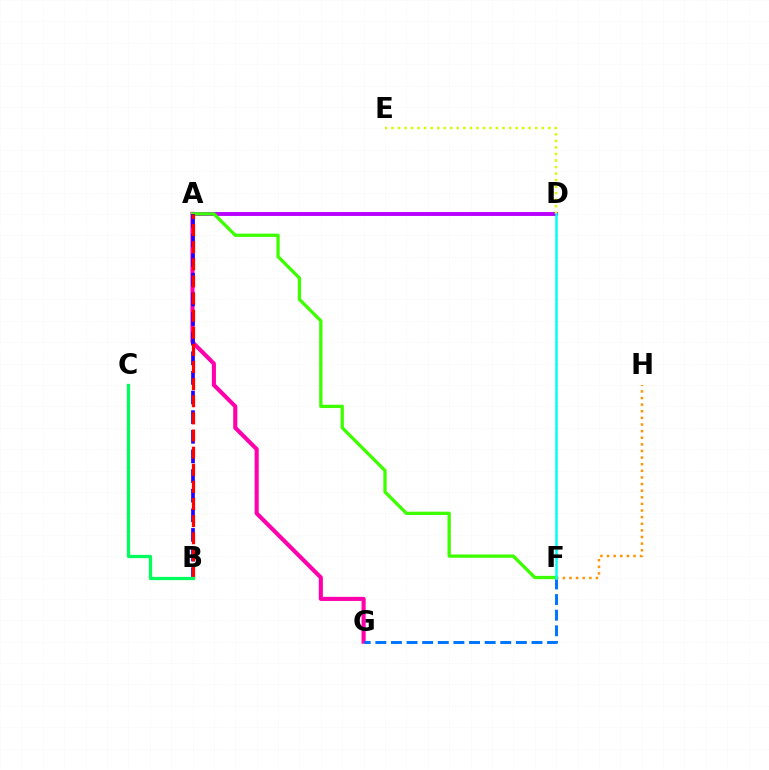{('A', 'G'): [{'color': '#ff00ac', 'line_style': 'solid', 'thickness': 2.95}], ('A', 'D'): [{'color': '#b900ff', 'line_style': 'solid', 'thickness': 2.81}], ('A', 'F'): [{'color': '#3dff00', 'line_style': 'solid', 'thickness': 2.37}], ('A', 'B'): [{'color': '#2500ff', 'line_style': 'dashed', 'thickness': 2.67}, {'color': '#ff0000', 'line_style': 'dashed', 'thickness': 2.33}], ('D', 'E'): [{'color': '#d1ff00', 'line_style': 'dotted', 'thickness': 1.78}], ('B', 'C'): [{'color': '#00ff5c', 'line_style': 'solid', 'thickness': 2.34}], ('F', 'G'): [{'color': '#0074ff', 'line_style': 'dashed', 'thickness': 2.12}], ('F', 'H'): [{'color': '#ff9400', 'line_style': 'dotted', 'thickness': 1.8}], ('D', 'F'): [{'color': '#00fff6', 'line_style': 'solid', 'thickness': 1.81}]}